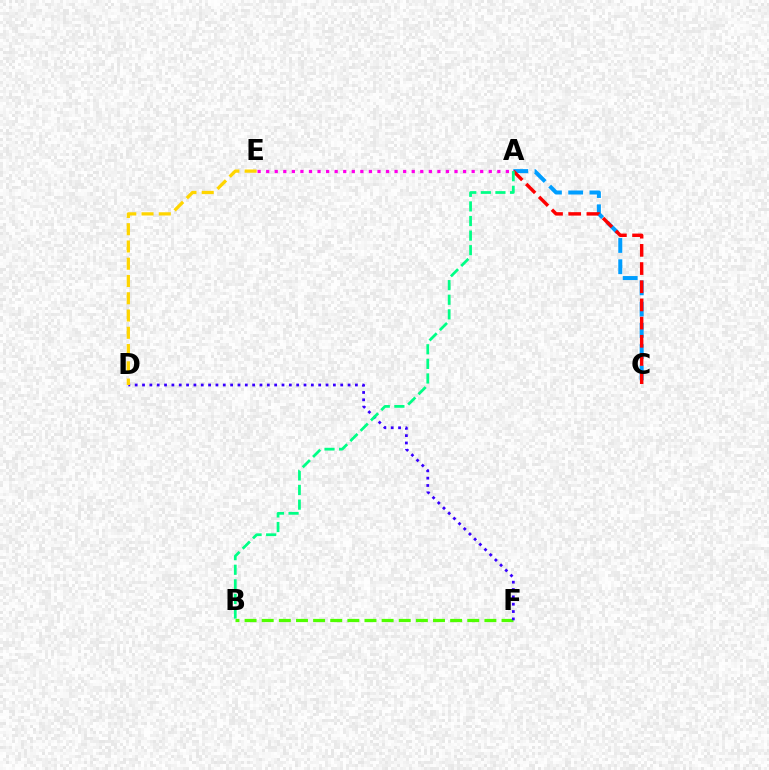{('A', 'E'): [{'color': '#ff00ed', 'line_style': 'dotted', 'thickness': 2.33}], ('B', 'F'): [{'color': '#4fff00', 'line_style': 'dashed', 'thickness': 2.33}], ('A', 'C'): [{'color': '#009eff', 'line_style': 'dashed', 'thickness': 2.89}, {'color': '#ff0000', 'line_style': 'dashed', 'thickness': 2.47}], ('D', 'F'): [{'color': '#3700ff', 'line_style': 'dotted', 'thickness': 1.99}], ('A', 'B'): [{'color': '#00ff86', 'line_style': 'dashed', 'thickness': 1.98}], ('D', 'E'): [{'color': '#ffd500', 'line_style': 'dashed', 'thickness': 2.34}]}